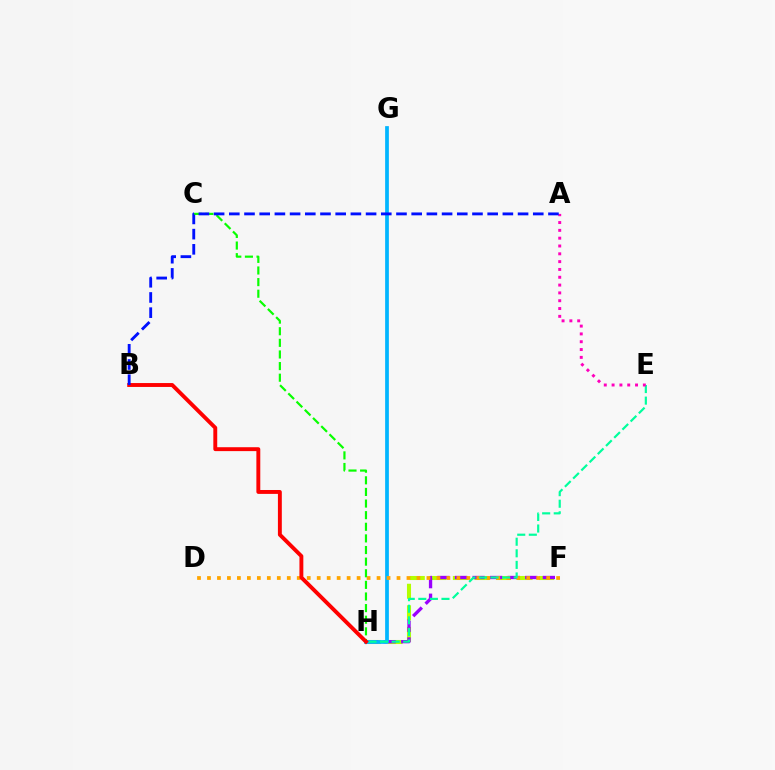{('F', 'H'): [{'color': '#b3ff00', 'line_style': 'dashed', 'thickness': 2.93}, {'color': '#9b00ff', 'line_style': 'dashed', 'thickness': 2.39}], ('G', 'H'): [{'color': '#00b5ff', 'line_style': 'solid', 'thickness': 2.68}], ('D', 'F'): [{'color': '#ffa500', 'line_style': 'dotted', 'thickness': 2.71}], ('C', 'H'): [{'color': '#08ff00', 'line_style': 'dashed', 'thickness': 1.58}], ('E', 'H'): [{'color': '#00ff9d', 'line_style': 'dashed', 'thickness': 1.57}], ('A', 'E'): [{'color': '#ff00bd', 'line_style': 'dotted', 'thickness': 2.12}], ('B', 'H'): [{'color': '#ff0000', 'line_style': 'solid', 'thickness': 2.81}], ('A', 'B'): [{'color': '#0010ff', 'line_style': 'dashed', 'thickness': 2.06}]}